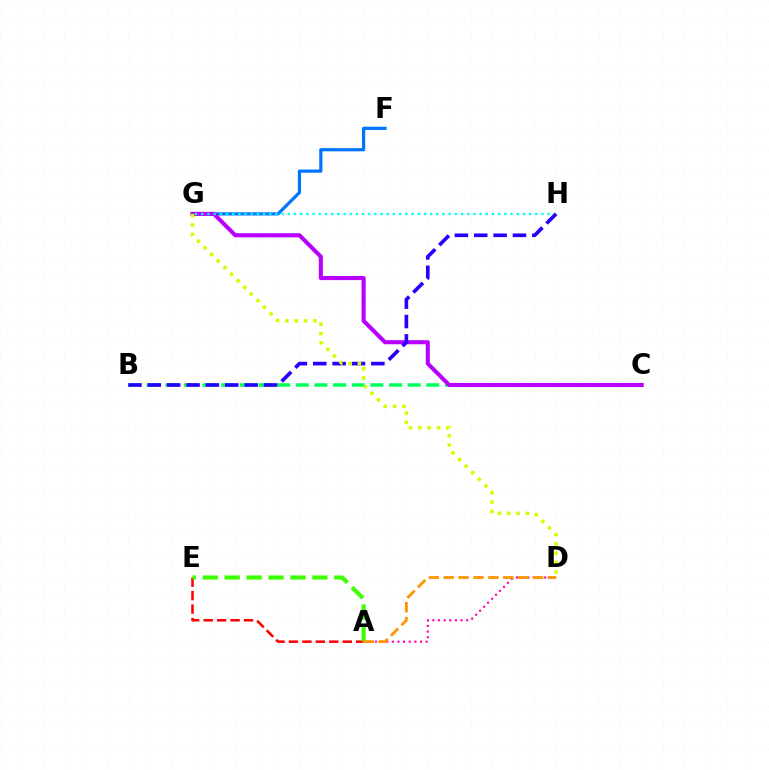{('A', 'E'): [{'color': '#ff0000', 'line_style': 'dashed', 'thickness': 1.83}, {'color': '#3dff00', 'line_style': 'dashed', 'thickness': 2.98}], ('B', 'C'): [{'color': '#00ff5c', 'line_style': 'dashed', 'thickness': 2.53}], ('F', 'G'): [{'color': '#0074ff', 'line_style': 'solid', 'thickness': 2.31}], ('C', 'G'): [{'color': '#b900ff', 'line_style': 'solid', 'thickness': 2.95}], ('A', 'D'): [{'color': '#ff00ac', 'line_style': 'dotted', 'thickness': 1.53}, {'color': '#ff9400', 'line_style': 'dashed', 'thickness': 2.02}], ('G', 'H'): [{'color': '#00fff6', 'line_style': 'dotted', 'thickness': 1.68}], ('B', 'H'): [{'color': '#2500ff', 'line_style': 'dashed', 'thickness': 2.63}], ('D', 'G'): [{'color': '#d1ff00', 'line_style': 'dotted', 'thickness': 2.54}]}